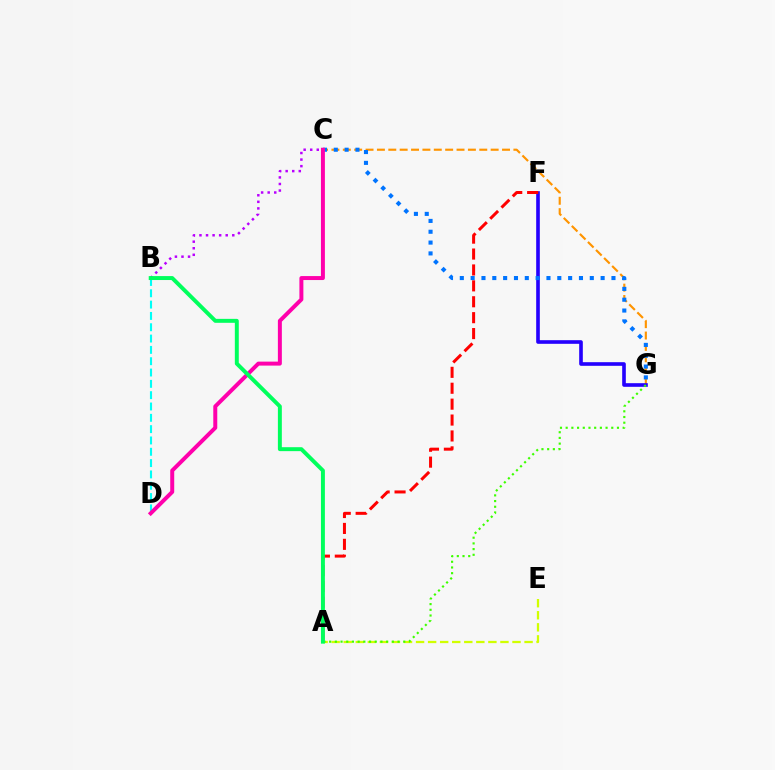{('C', 'G'): [{'color': '#ff9400', 'line_style': 'dashed', 'thickness': 1.55}, {'color': '#0074ff', 'line_style': 'dotted', 'thickness': 2.94}], ('F', 'G'): [{'color': '#2500ff', 'line_style': 'solid', 'thickness': 2.61}], ('A', 'F'): [{'color': '#ff0000', 'line_style': 'dashed', 'thickness': 2.16}], ('A', 'E'): [{'color': '#d1ff00', 'line_style': 'dashed', 'thickness': 1.64}], ('B', 'C'): [{'color': '#b900ff', 'line_style': 'dotted', 'thickness': 1.78}], ('A', 'G'): [{'color': '#3dff00', 'line_style': 'dotted', 'thickness': 1.55}], ('B', 'D'): [{'color': '#00fff6', 'line_style': 'dashed', 'thickness': 1.54}], ('C', 'D'): [{'color': '#ff00ac', 'line_style': 'solid', 'thickness': 2.86}], ('A', 'B'): [{'color': '#00ff5c', 'line_style': 'solid', 'thickness': 2.84}]}